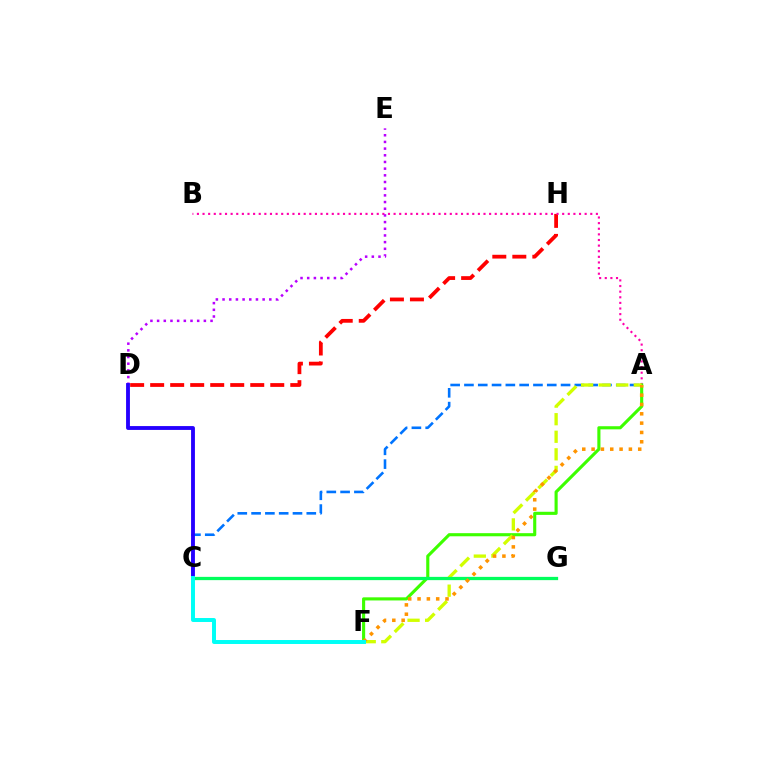{('D', 'H'): [{'color': '#ff0000', 'line_style': 'dashed', 'thickness': 2.72}], ('A', 'B'): [{'color': '#ff00ac', 'line_style': 'dotted', 'thickness': 1.53}], ('A', 'C'): [{'color': '#0074ff', 'line_style': 'dashed', 'thickness': 1.87}], ('A', 'F'): [{'color': '#3dff00', 'line_style': 'solid', 'thickness': 2.24}, {'color': '#d1ff00', 'line_style': 'dashed', 'thickness': 2.39}, {'color': '#ff9400', 'line_style': 'dotted', 'thickness': 2.53}], ('D', 'E'): [{'color': '#b900ff', 'line_style': 'dotted', 'thickness': 1.81}], ('C', 'G'): [{'color': '#00ff5c', 'line_style': 'solid', 'thickness': 2.35}], ('C', 'D'): [{'color': '#2500ff', 'line_style': 'solid', 'thickness': 2.77}], ('C', 'F'): [{'color': '#00fff6', 'line_style': 'solid', 'thickness': 2.85}]}